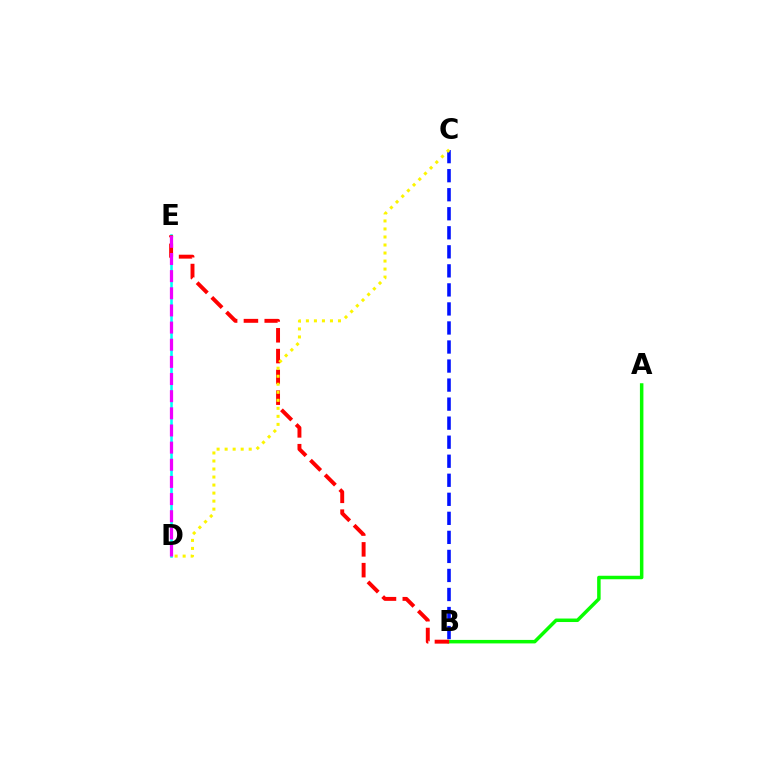{('D', 'E'): [{'color': '#00fff6', 'line_style': 'solid', 'thickness': 1.86}, {'color': '#ee00ff', 'line_style': 'dashed', 'thickness': 2.33}], ('B', 'C'): [{'color': '#0010ff', 'line_style': 'dashed', 'thickness': 2.59}], ('A', 'B'): [{'color': '#08ff00', 'line_style': 'solid', 'thickness': 2.52}], ('B', 'E'): [{'color': '#ff0000', 'line_style': 'dashed', 'thickness': 2.82}], ('C', 'D'): [{'color': '#fcf500', 'line_style': 'dotted', 'thickness': 2.18}]}